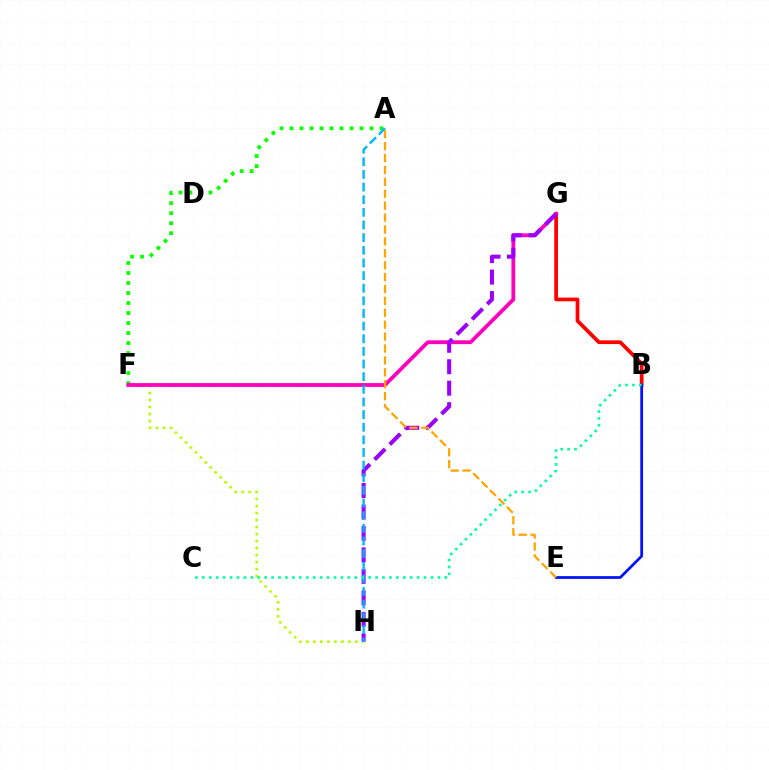{('B', 'G'): [{'color': '#ff0000', 'line_style': 'solid', 'thickness': 2.68}], ('A', 'F'): [{'color': '#08ff00', 'line_style': 'dotted', 'thickness': 2.72}], ('F', 'H'): [{'color': '#b3ff00', 'line_style': 'dotted', 'thickness': 1.91}], ('F', 'G'): [{'color': '#ff00bd', 'line_style': 'solid', 'thickness': 2.73}], ('G', 'H'): [{'color': '#9b00ff', 'line_style': 'dashed', 'thickness': 2.92}], ('A', 'H'): [{'color': '#00b5ff', 'line_style': 'dashed', 'thickness': 1.72}], ('B', 'E'): [{'color': '#0010ff', 'line_style': 'solid', 'thickness': 1.97}], ('B', 'C'): [{'color': '#00ff9d', 'line_style': 'dotted', 'thickness': 1.88}], ('A', 'E'): [{'color': '#ffa500', 'line_style': 'dashed', 'thickness': 1.62}]}